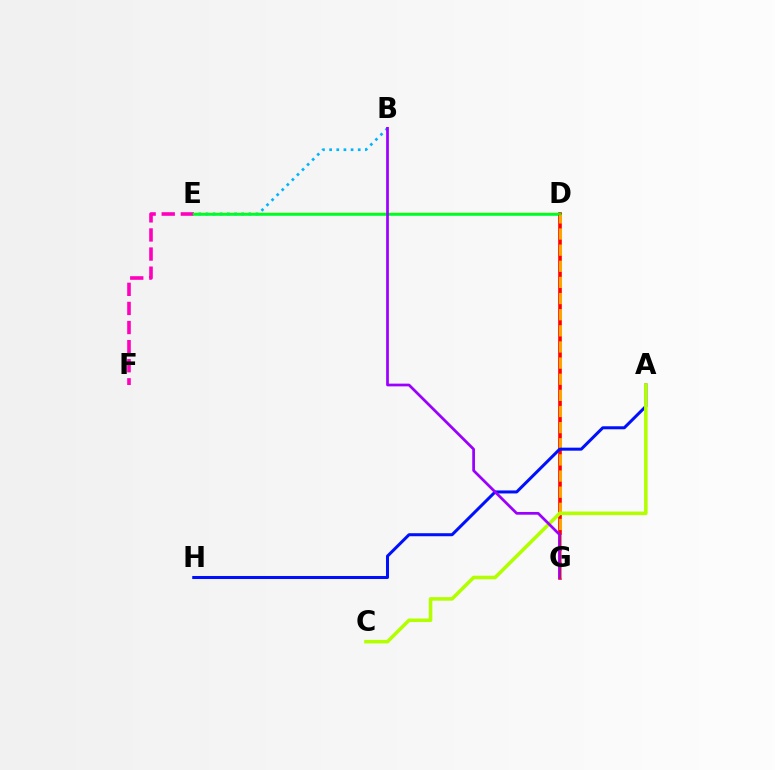{('E', 'F'): [{'color': '#ff00bd', 'line_style': 'dashed', 'thickness': 2.59}], ('D', 'E'): [{'color': '#00ff9d', 'line_style': 'solid', 'thickness': 1.97}, {'color': '#08ff00', 'line_style': 'solid', 'thickness': 1.73}], ('B', 'E'): [{'color': '#00b5ff', 'line_style': 'dotted', 'thickness': 1.94}], ('D', 'G'): [{'color': '#ff0000', 'line_style': 'solid', 'thickness': 2.6}, {'color': '#ffa500', 'line_style': 'dashed', 'thickness': 2.19}], ('A', 'H'): [{'color': '#0010ff', 'line_style': 'solid', 'thickness': 2.17}], ('A', 'C'): [{'color': '#b3ff00', 'line_style': 'solid', 'thickness': 2.56}], ('B', 'G'): [{'color': '#9b00ff', 'line_style': 'solid', 'thickness': 1.97}]}